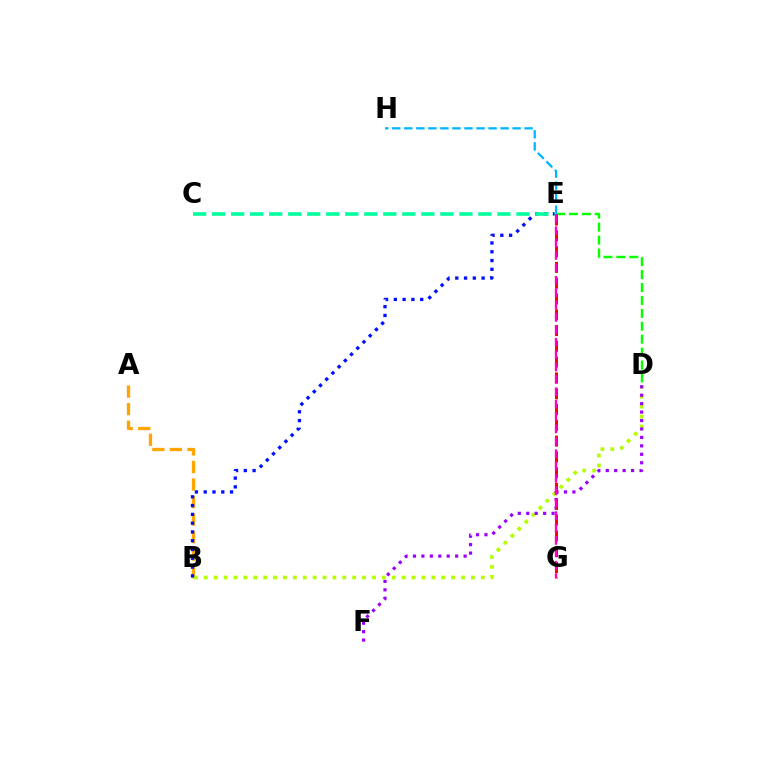{('A', 'B'): [{'color': '#ffa500', 'line_style': 'dashed', 'thickness': 2.38}], ('B', 'D'): [{'color': '#b3ff00', 'line_style': 'dotted', 'thickness': 2.69}], ('B', 'E'): [{'color': '#0010ff', 'line_style': 'dotted', 'thickness': 2.39}], ('D', 'F'): [{'color': '#9b00ff', 'line_style': 'dotted', 'thickness': 2.29}], ('D', 'E'): [{'color': '#08ff00', 'line_style': 'dashed', 'thickness': 1.75}], ('E', 'H'): [{'color': '#00b5ff', 'line_style': 'dashed', 'thickness': 1.63}], ('C', 'E'): [{'color': '#00ff9d', 'line_style': 'dashed', 'thickness': 2.58}], ('E', 'G'): [{'color': '#ff0000', 'line_style': 'dashed', 'thickness': 2.15}, {'color': '#ff00bd', 'line_style': 'dashed', 'thickness': 1.68}]}